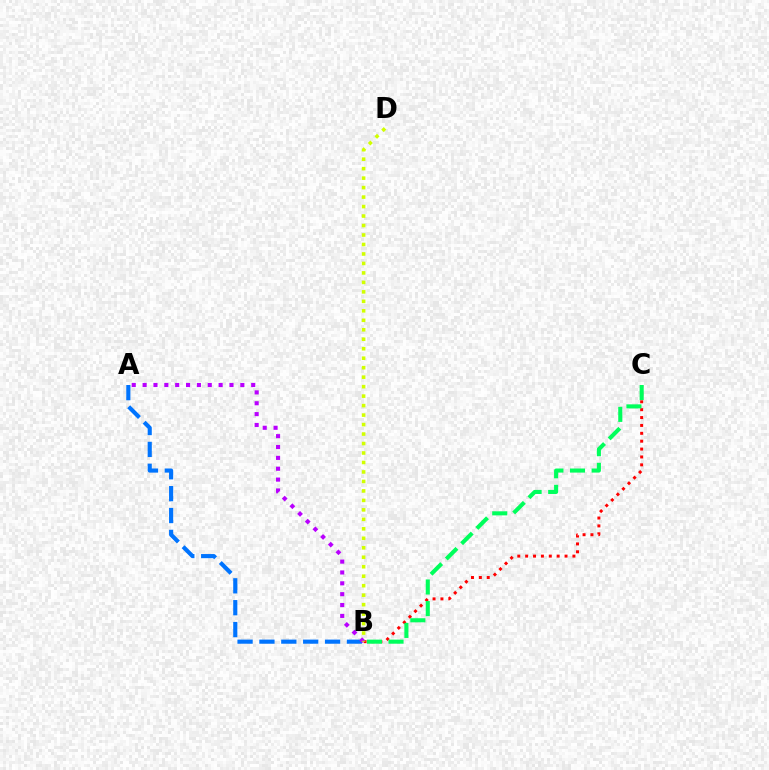{('B', 'C'): [{'color': '#ff0000', 'line_style': 'dotted', 'thickness': 2.14}, {'color': '#00ff5c', 'line_style': 'dashed', 'thickness': 2.94}], ('A', 'B'): [{'color': '#0074ff', 'line_style': 'dashed', 'thickness': 2.97}, {'color': '#b900ff', 'line_style': 'dotted', 'thickness': 2.95}], ('B', 'D'): [{'color': '#d1ff00', 'line_style': 'dotted', 'thickness': 2.58}]}